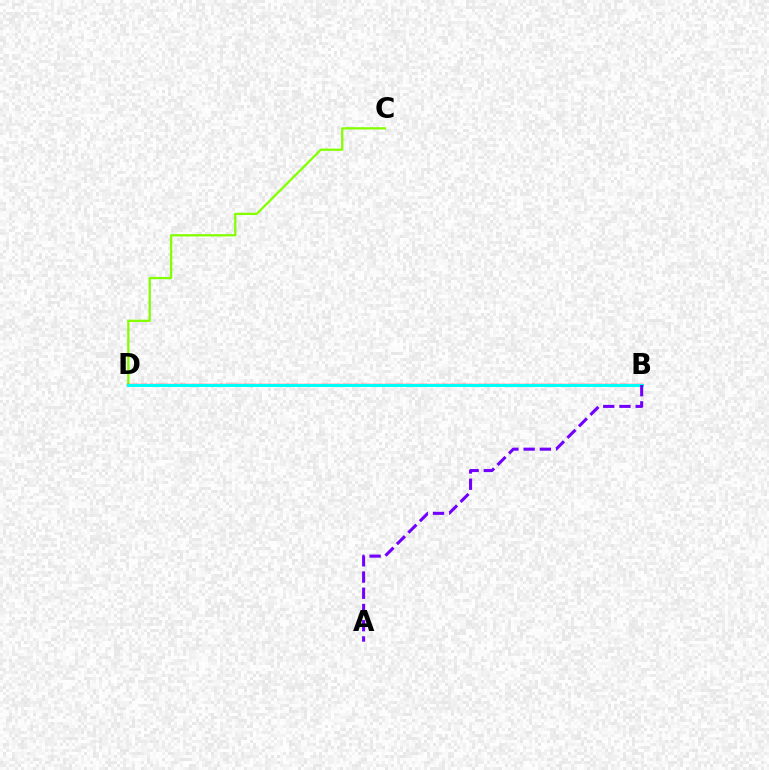{('C', 'D'): [{'color': '#84ff00', 'line_style': 'solid', 'thickness': 1.64}], ('B', 'D'): [{'color': '#ff0000', 'line_style': 'solid', 'thickness': 1.66}, {'color': '#00fff6', 'line_style': 'solid', 'thickness': 2.17}], ('A', 'B'): [{'color': '#7200ff', 'line_style': 'dashed', 'thickness': 2.2}]}